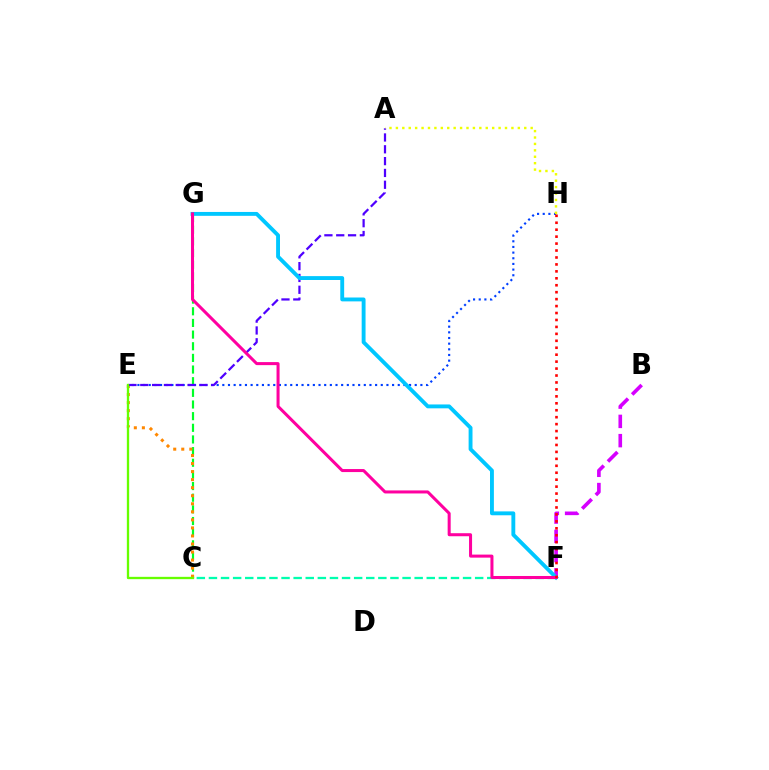{('C', 'G'): [{'color': '#00ff27', 'line_style': 'dashed', 'thickness': 1.58}], ('E', 'H'): [{'color': '#003fff', 'line_style': 'dotted', 'thickness': 1.54}], ('C', 'E'): [{'color': '#ff8800', 'line_style': 'dotted', 'thickness': 2.19}, {'color': '#66ff00', 'line_style': 'solid', 'thickness': 1.67}], ('A', 'E'): [{'color': '#4f00ff', 'line_style': 'dashed', 'thickness': 1.61}], ('A', 'H'): [{'color': '#eeff00', 'line_style': 'dotted', 'thickness': 1.74}], ('B', 'F'): [{'color': '#d600ff', 'line_style': 'dashed', 'thickness': 2.62}], ('F', 'G'): [{'color': '#00c7ff', 'line_style': 'solid', 'thickness': 2.79}, {'color': '#ff00a0', 'line_style': 'solid', 'thickness': 2.18}], ('C', 'F'): [{'color': '#00ffaf', 'line_style': 'dashed', 'thickness': 1.64}], ('F', 'H'): [{'color': '#ff0000', 'line_style': 'dotted', 'thickness': 1.89}]}